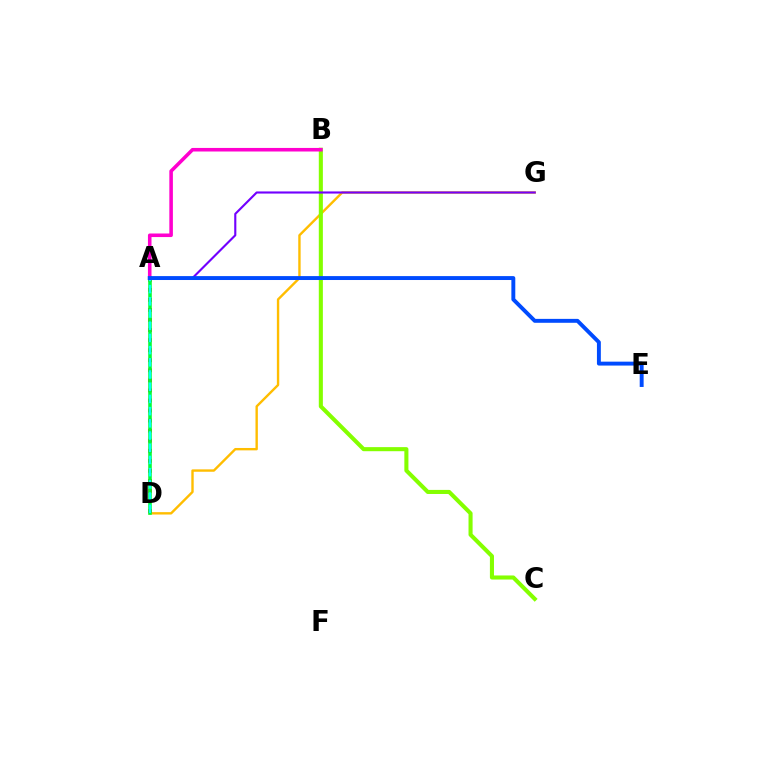{('D', 'G'): [{'color': '#ffbd00', 'line_style': 'solid', 'thickness': 1.72}], ('A', 'D'): [{'color': '#ff0000', 'line_style': 'dotted', 'thickness': 2.73}, {'color': '#00ff39', 'line_style': 'solid', 'thickness': 2.59}, {'color': '#00fff6', 'line_style': 'dashed', 'thickness': 1.66}], ('B', 'C'): [{'color': '#84ff00', 'line_style': 'solid', 'thickness': 2.93}], ('A', 'G'): [{'color': '#7200ff', 'line_style': 'solid', 'thickness': 1.53}], ('A', 'B'): [{'color': '#ff00cf', 'line_style': 'solid', 'thickness': 2.57}], ('A', 'E'): [{'color': '#004bff', 'line_style': 'solid', 'thickness': 2.82}]}